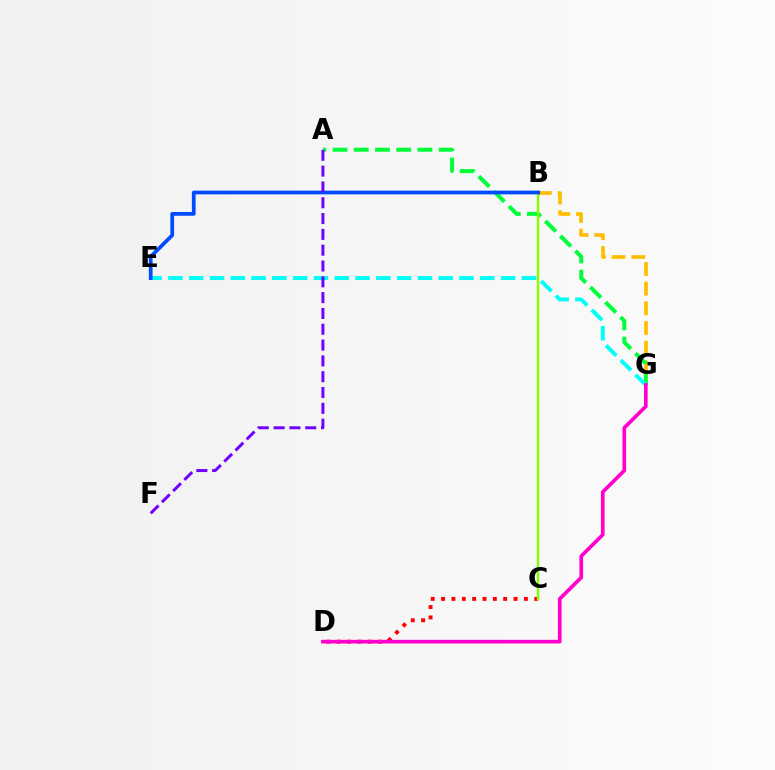{('B', 'G'): [{'color': '#ffbd00', 'line_style': 'dashed', 'thickness': 2.67}], ('A', 'G'): [{'color': '#00ff39', 'line_style': 'dashed', 'thickness': 2.88}], ('C', 'D'): [{'color': '#ff0000', 'line_style': 'dotted', 'thickness': 2.81}], ('B', 'C'): [{'color': '#84ff00', 'line_style': 'solid', 'thickness': 1.73}], ('E', 'G'): [{'color': '#00fff6', 'line_style': 'dashed', 'thickness': 2.82}], ('B', 'E'): [{'color': '#004bff', 'line_style': 'solid', 'thickness': 2.69}], ('D', 'G'): [{'color': '#ff00cf', 'line_style': 'solid', 'thickness': 2.63}], ('A', 'F'): [{'color': '#7200ff', 'line_style': 'dashed', 'thickness': 2.15}]}